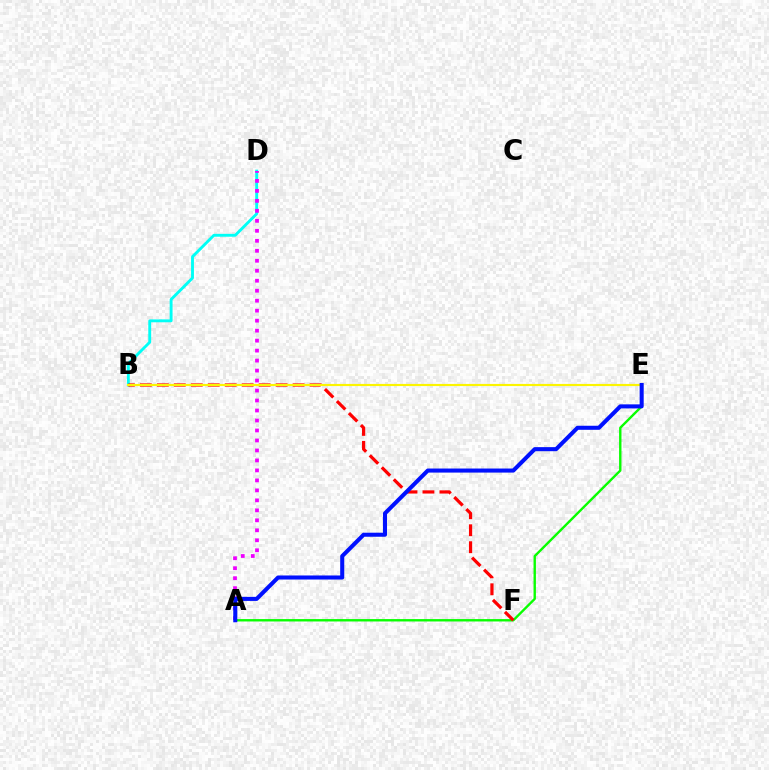{('B', 'D'): [{'color': '#00fff6', 'line_style': 'solid', 'thickness': 2.07}], ('A', 'E'): [{'color': '#08ff00', 'line_style': 'solid', 'thickness': 1.72}, {'color': '#0010ff', 'line_style': 'solid', 'thickness': 2.92}], ('A', 'D'): [{'color': '#ee00ff', 'line_style': 'dotted', 'thickness': 2.71}], ('B', 'F'): [{'color': '#ff0000', 'line_style': 'dashed', 'thickness': 2.31}], ('B', 'E'): [{'color': '#fcf500', 'line_style': 'solid', 'thickness': 1.55}]}